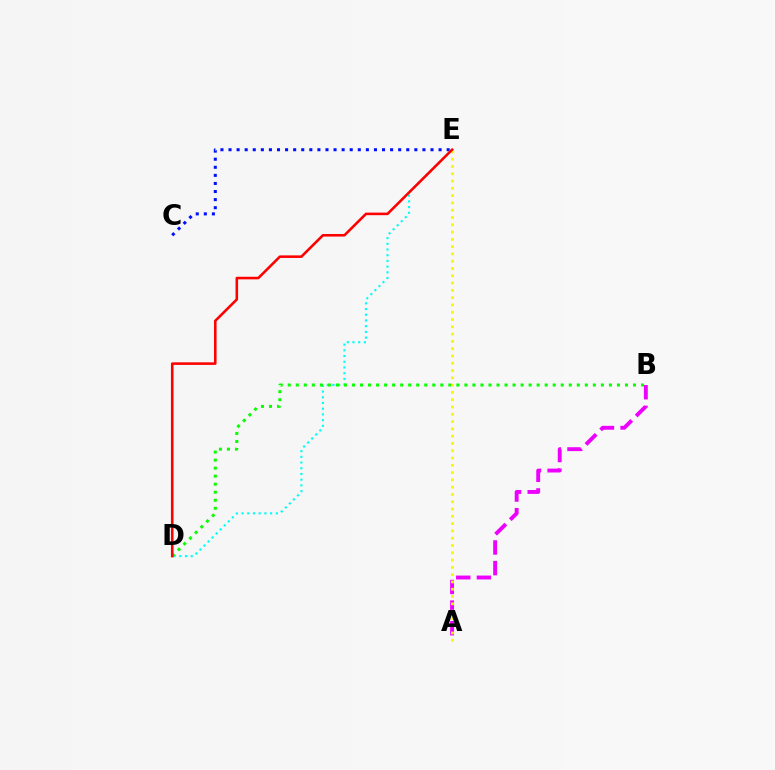{('D', 'E'): [{'color': '#00fff6', 'line_style': 'dotted', 'thickness': 1.55}, {'color': '#ff0000', 'line_style': 'solid', 'thickness': 1.85}], ('C', 'E'): [{'color': '#0010ff', 'line_style': 'dotted', 'thickness': 2.2}], ('B', 'D'): [{'color': '#08ff00', 'line_style': 'dotted', 'thickness': 2.18}], ('A', 'B'): [{'color': '#ee00ff', 'line_style': 'dashed', 'thickness': 2.8}], ('A', 'E'): [{'color': '#fcf500', 'line_style': 'dotted', 'thickness': 1.98}]}